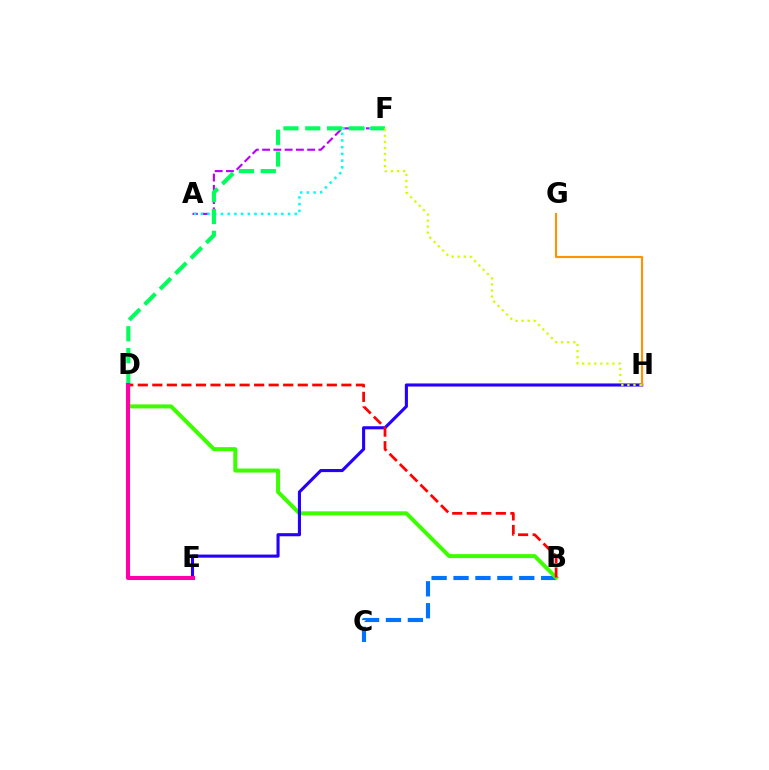{('B', 'C'): [{'color': '#0074ff', 'line_style': 'dashed', 'thickness': 2.98}], ('A', 'F'): [{'color': '#b900ff', 'line_style': 'dashed', 'thickness': 1.53}, {'color': '#00fff6', 'line_style': 'dotted', 'thickness': 1.82}], ('B', 'D'): [{'color': '#3dff00', 'line_style': 'solid', 'thickness': 2.89}, {'color': '#ff0000', 'line_style': 'dashed', 'thickness': 1.98}], ('E', 'H'): [{'color': '#2500ff', 'line_style': 'solid', 'thickness': 2.23}], ('D', 'F'): [{'color': '#00ff5c', 'line_style': 'dashed', 'thickness': 2.96}], ('G', 'H'): [{'color': '#ff9400', 'line_style': 'solid', 'thickness': 1.53}], ('F', 'H'): [{'color': '#d1ff00', 'line_style': 'dotted', 'thickness': 1.65}], ('D', 'E'): [{'color': '#ff00ac', 'line_style': 'solid', 'thickness': 2.94}]}